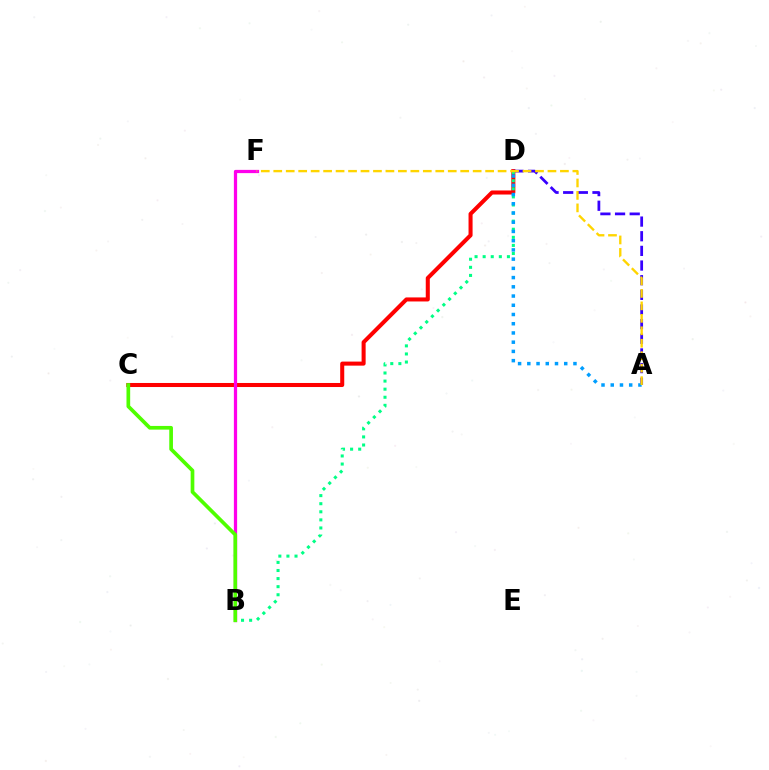{('C', 'D'): [{'color': '#ff0000', 'line_style': 'solid', 'thickness': 2.91}], ('A', 'D'): [{'color': '#3700ff', 'line_style': 'dashed', 'thickness': 1.99}, {'color': '#009eff', 'line_style': 'dotted', 'thickness': 2.51}], ('B', 'F'): [{'color': '#ff00ed', 'line_style': 'solid', 'thickness': 2.33}], ('B', 'D'): [{'color': '#00ff86', 'line_style': 'dotted', 'thickness': 2.2}], ('B', 'C'): [{'color': '#4fff00', 'line_style': 'solid', 'thickness': 2.66}], ('A', 'F'): [{'color': '#ffd500', 'line_style': 'dashed', 'thickness': 1.69}]}